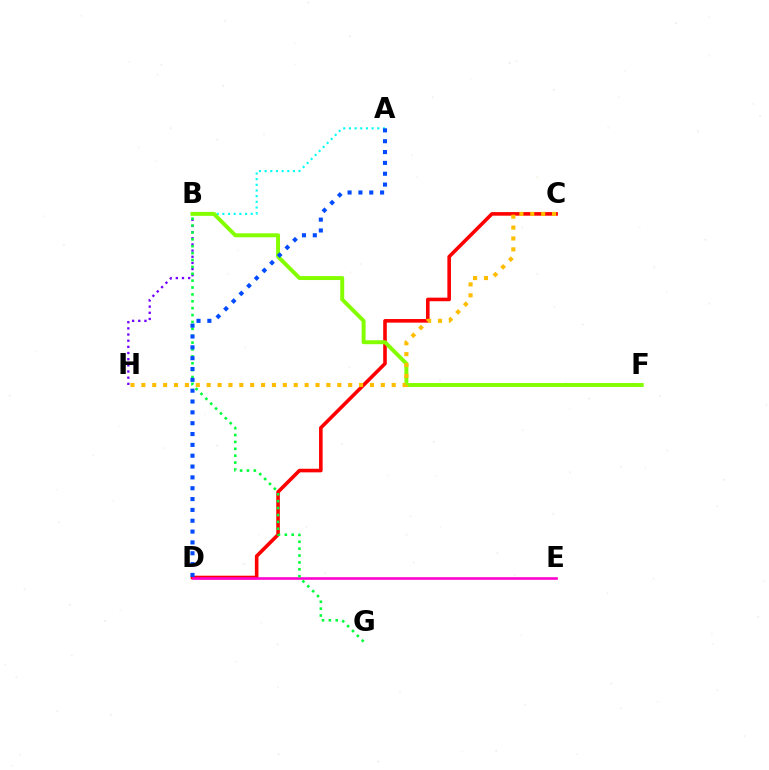{('C', 'D'): [{'color': '#ff0000', 'line_style': 'solid', 'thickness': 2.59}], ('B', 'H'): [{'color': '#7200ff', 'line_style': 'dotted', 'thickness': 1.67}], ('A', 'B'): [{'color': '#00fff6', 'line_style': 'dotted', 'thickness': 1.54}], ('D', 'E'): [{'color': '#ff00cf', 'line_style': 'solid', 'thickness': 1.86}], ('B', 'G'): [{'color': '#00ff39', 'line_style': 'dotted', 'thickness': 1.87}], ('B', 'F'): [{'color': '#84ff00', 'line_style': 'solid', 'thickness': 2.84}], ('C', 'H'): [{'color': '#ffbd00', 'line_style': 'dotted', 'thickness': 2.96}], ('A', 'D'): [{'color': '#004bff', 'line_style': 'dotted', 'thickness': 2.94}]}